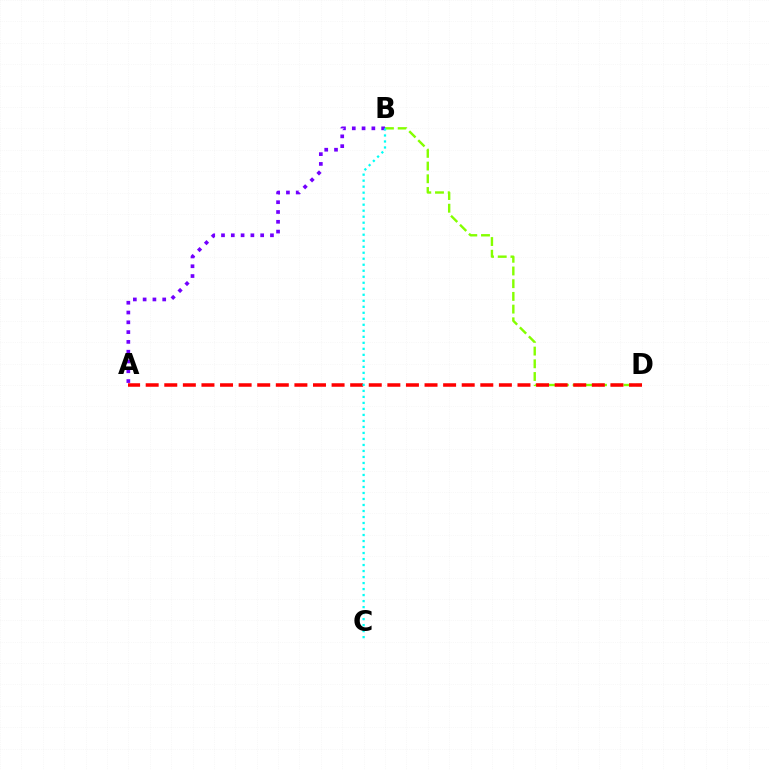{('A', 'B'): [{'color': '#7200ff', 'line_style': 'dotted', 'thickness': 2.66}], ('B', 'D'): [{'color': '#84ff00', 'line_style': 'dashed', 'thickness': 1.73}], ('A', 'D'): [{'color': '#ff0000', 'line_style': 'dashed', 'thickness': 2.53}], ('B', 'C'): [{'color': '#00fff6', 'line_style': 'dotted', 'thickness': 1.63}]}